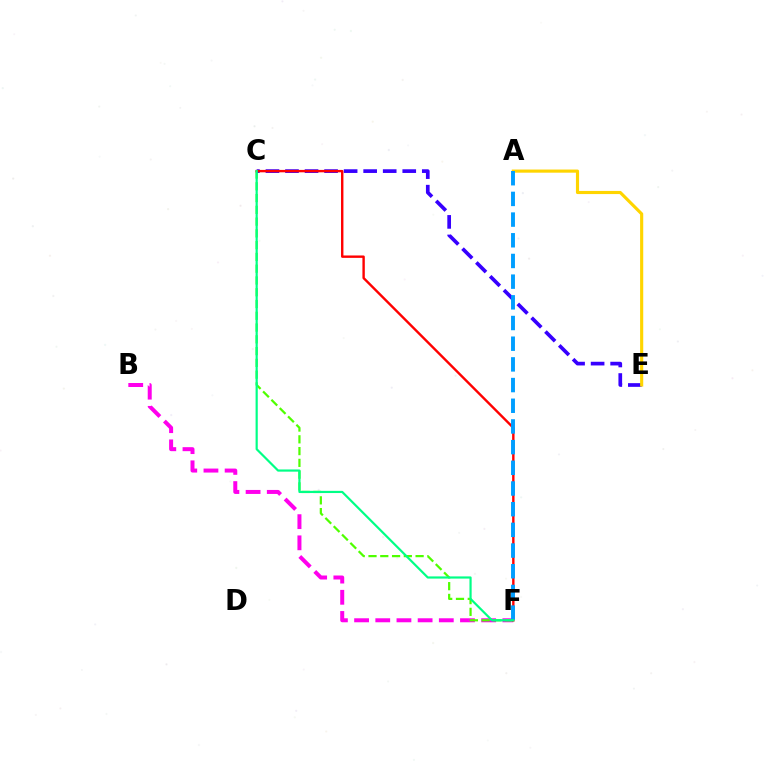{('B', 'F'): [{'color': '#ff00ed', 'line_style': 'dashed', 'thickness': 2.88}], ('C', 'F'): [{'color': '#4fff00', 'line_style': 'dashed', 'thickness': 1.6}, {'color': '#ff0000', 'line_style': 'solid', 'thickness': 1.73}, {'color': '#00ff86', 'line_style': 'solid', 'thickness': 1.57}], ('C', 'E'): [{'color': '#3700ff', 'line_style': 'dashed', 'thickness': 2.65}], ('A', 'E'): [{'color': '#ffd500', 'line_style': 'solid', 'thickness': 2.26}], ('A', 'F'): [{'color': '#009eff', 'line_style': 'dashed', 'thickness': 2.81}]}